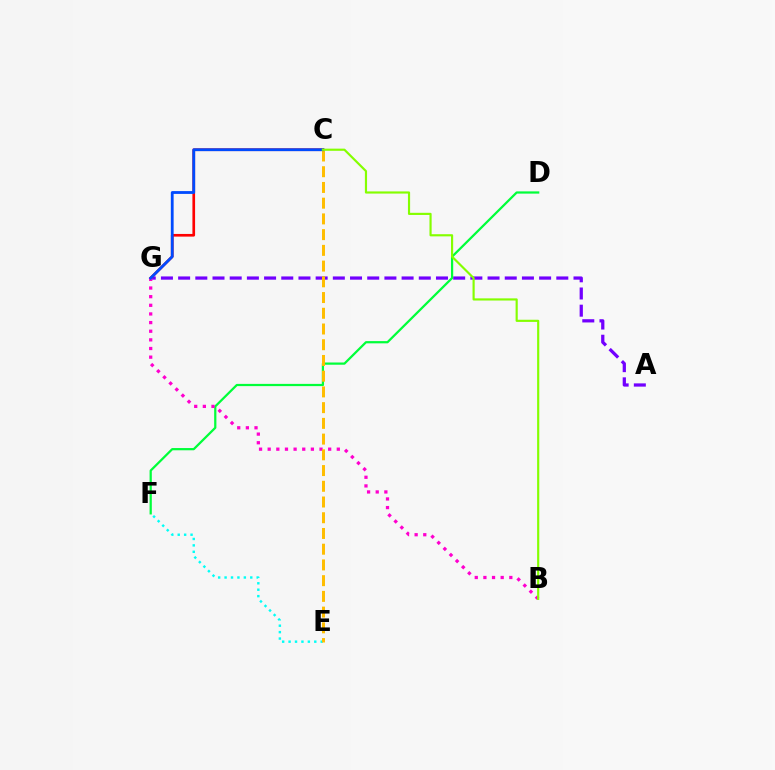{('E', 'F'): [{'color': '#00fff6', 'line_style': 'dotted', 'thickness': 1.74}], ('A', 'G'): [{'color': '#7200ff', 'line_style': 'dashed', 'thickness': 2.34}], ('C', 'G'): [{'color': '#ff0000', 'line_style': 'solid', 'thickness': 1.92}, {'color': '#004bff', 'line_style': 'solid', 'thickness': 2.02}], ('D', 'F'): [{'color': '#00ff39', 'line_style': 'solid', 'thickness': 1.61}], ('B', 'G'): [{'color': '#ff00cf', 'line_style': 'dotted', 'thickness': 2.35}], ('C', 'E'): [{'color': '#ffbd00', 'line_style': 'dashed', 'thickness': 2.14}], ('B', 'C'): [{'color': '#84ff00', 'line_style': 'solid', 'thickness': 1.56}]}